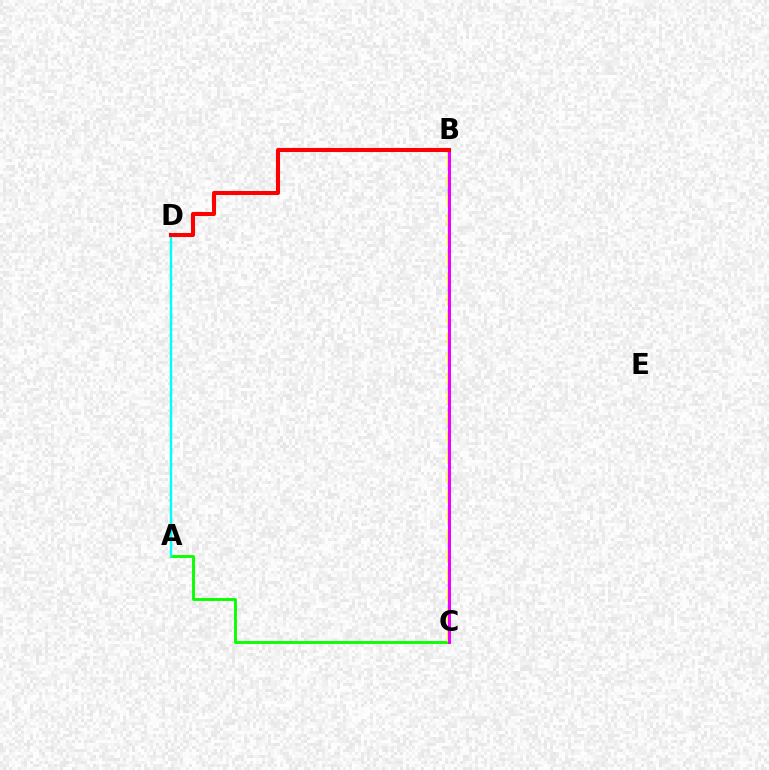{('A', 'C'): [{'color': '#08ff00', 'line_style': 'solid', 'thickness': 2.07}], ('B', 'C'): [{'color': '#0010ff', 'line_style': 'dashed', 'thickness': 1.66}, {'color': '#fcf500', 'line_style': 'dashed', 'thickness': 2.69}, {'color': '#ee00ff', 'line_style': 'solid', 'thickness': 2.15}], ('A', 'D'): [{'color': '#00fff6', 'line_style': 'solid', 'thickness': 1.78}], ('B', 'D'): [{'color': '#ff0000', 'line_style': 'solid', 'thickness': 2.93}]}